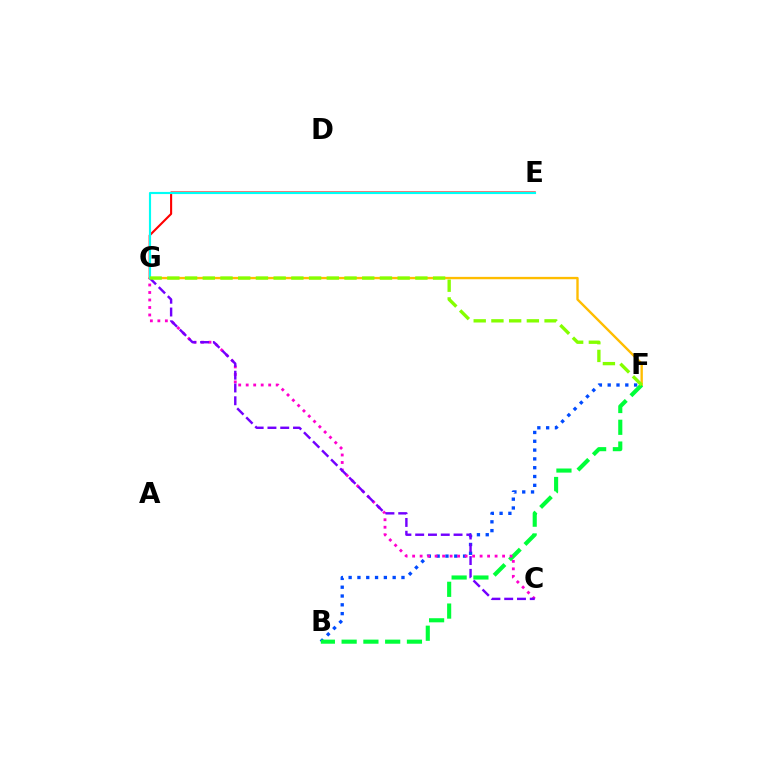{('E', 'G'): [{'color': '#ff0000', 'line_style': 'solid', 'thickness': 1.51}, {'color': '#00fff6', 'line_style': 'solid', 'thickness': 1.55}], ('B', 'F'): [{'color': '#004bff', 'line_style': 'dotted', 'thickness': 2.39}, {'color': '#00ff39', 'line_style': 'dashed', 'thickness': 2.96}], ('F', 'G'): [{'color': '#ffbd00', 'line_style': 'solid', 'thickness': 1.7}, {'color': '#84ff00', 'line_style': 'dashed', 'thickness': 2.41}], ('C', 'G'): [{'color': '#ff00cf', 'line_style': 'dotted', 'thickness': 2.04}, {'color': '#7200ff', 'line_style': 'dashed', 'thickness': 1.74}]}